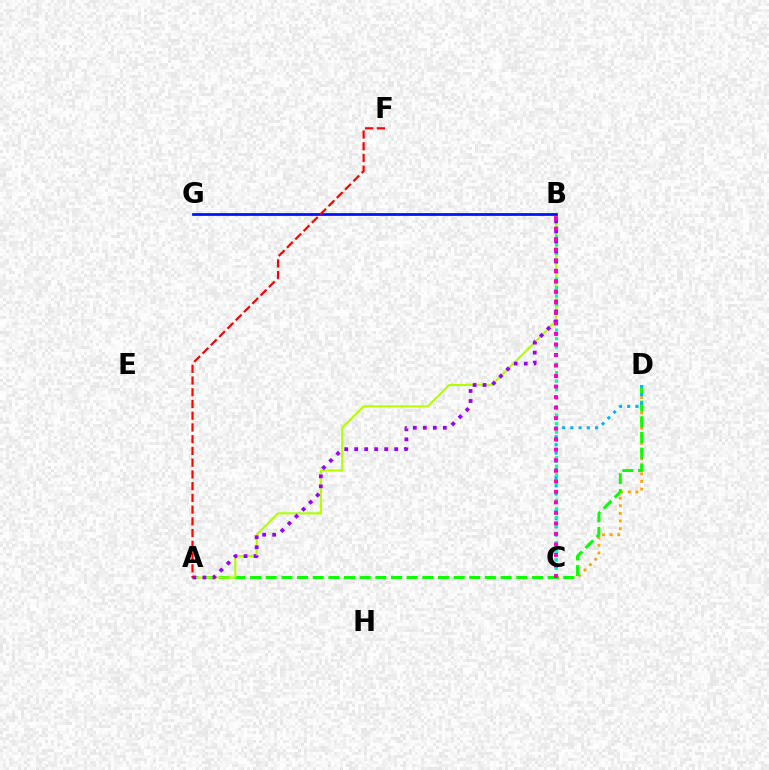{('C', 'D'): [{'color': '#ffa500', 'line_style': 'dotted', 'thickness': 2.07}, {'color': '#00b5ff', 'line_style': 'dotted', 'thickness': 2.23}], ('A', 'D'): [{'color': '#08ff00', 'line_style': 'dashed', 'thickness': 2.13}], ('A', 'B'): [{'color': '#b3ff00', 'line_style': 'solid', 'thickness': 1.51}, {'color': '#9b00ff', 'line_style': 'dotted', 'thickness': 2.72}], ('B', 'C'): [{'color': '#00ff9d', 'line_style': 'dotted', 'thickness': 2.31}, {'color': '#ff00bd', 'line_style': 'dotted', 'thickness': 2.86}], ('B', 'G'): [{'color': '#0010ff', 'line_style': 'solid', 'thickness': 1.97}], ('A', 'F'): [{'color': '#ff0000', 'line_style': 'dashed', 'thickness': 1.59}]}